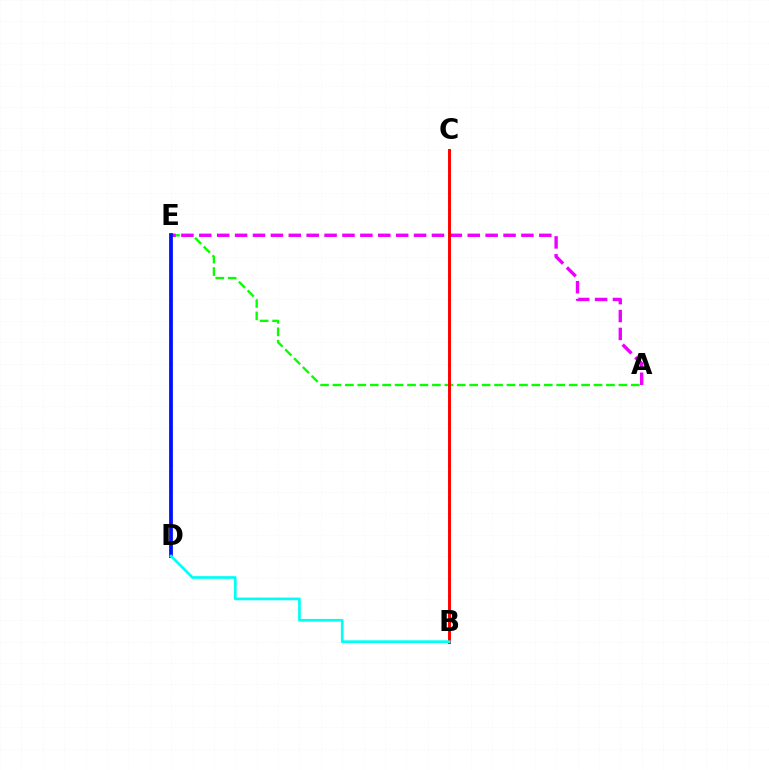{('B', 'C'): [{'color': '#fcf500', 'line_style': 'dotted', 'thickness': 2.24}, {'color': '#ff0000', 'line_style': 'solid', 'thickness': 2.1}], ('A', 'E'): [{'color': '#08ff00', 'line_style': 'dashed', 'thickness': 1.69}, {'color': '#ee00ff', 'line_style': 'dashed', 'thickness': 2.43}], ('D', 'E'): [{'color': '#0010ff', 'line_style': 'solid', 'thickness': 2.71}], ('B', 'D'): [{'color': '#00fff6', 'line_style': 'solid', 'thickness': 1.95}]}